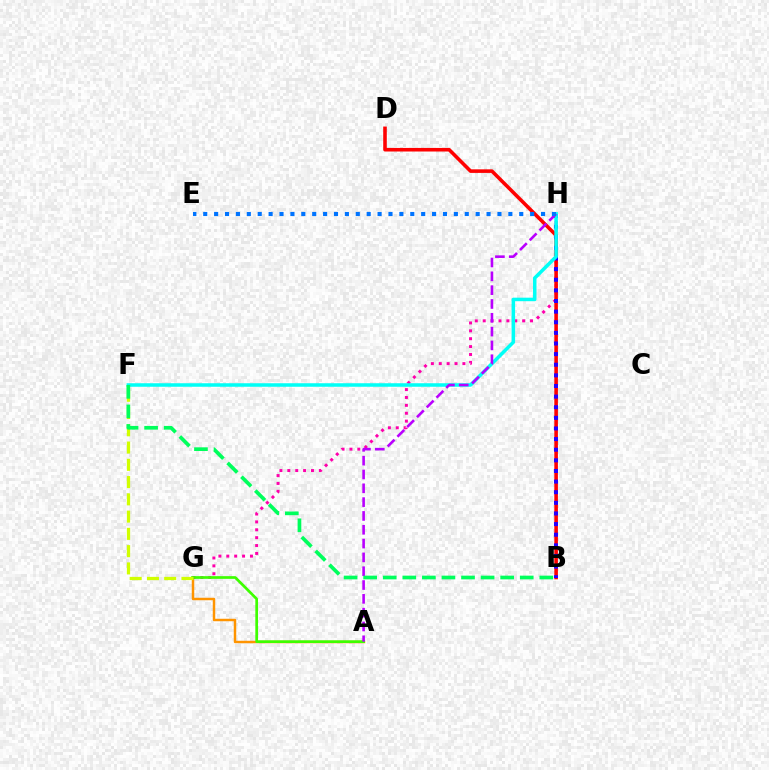{('A', 'G'): [{'color': '#ff9400', 'line_style': 'solid', 'thickness': 1.77}, {'color': '#3dff00', 'line_style': 'solid', 'thickness': 1.94}], ('G', 'H'): [{'color': '#ff00ac', 'line_style': 'dotted', 'thickness': 2.14}], ('B', 'D'): [{'color': '#ff0000', 'line_style': 'solid', 'thickness': 2.58}], ('B', 'H'): [{'color': '#2500ff', 'line_style': 'dotted', 'thickness': 2.89}], ('F', 'G'): [{'color': '#d1ff00', 'line_style': 'dashed', 'thickness': 2.35}], ('F', 'H'): [{'color': '#00fff6', 'line_style': 'solid', 'thickness': 2.53}], ('A', 'H'): [{'color': '#b900ff', 'line_style': 'dashed', 'thickness': 1.88}], ('B', 'F'): [{'color': '#00ff5c', 'line_style': 'dashed', 'thickness': 2.66}], ('E', 'H'): [{'color': '#0074ff', 'line_style': 'dotted', 'thickness': 2.96}]}